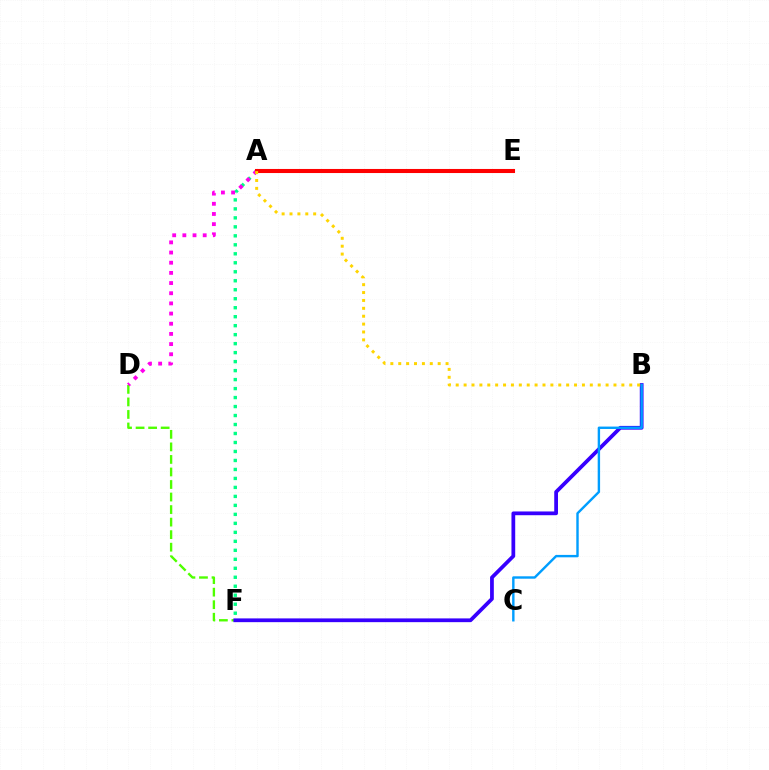{('D', 'F'): [{'color': '#4fff00', 'line_style': 'dashed', 'thickness': 1.7}], ('A', 'F'): [{'color': '#00ff86', 'line_style': 'dotted', 'thickness': 2.44}], ('B', 'F'): [{'color': '#3700ff', 'line_style': 'solid', 'thickness': 2.7}], ('A', 'D'): [{'color': '#ff00ed', 'line_style': 'dotted', 'thickness': 2.76}], ('A', 'E'): [{'color': '#ff0000', 'line_style': 'solid', 'thickness': 2.93}], ('B', 'C'): [{'color': '#009eff', 'line_style': 'solid', 'thickness': 1.73}], ('A', 'B'): [{'color': '#ffd500', 'line_style': 'dotted', 'thickness': 2.14}]}